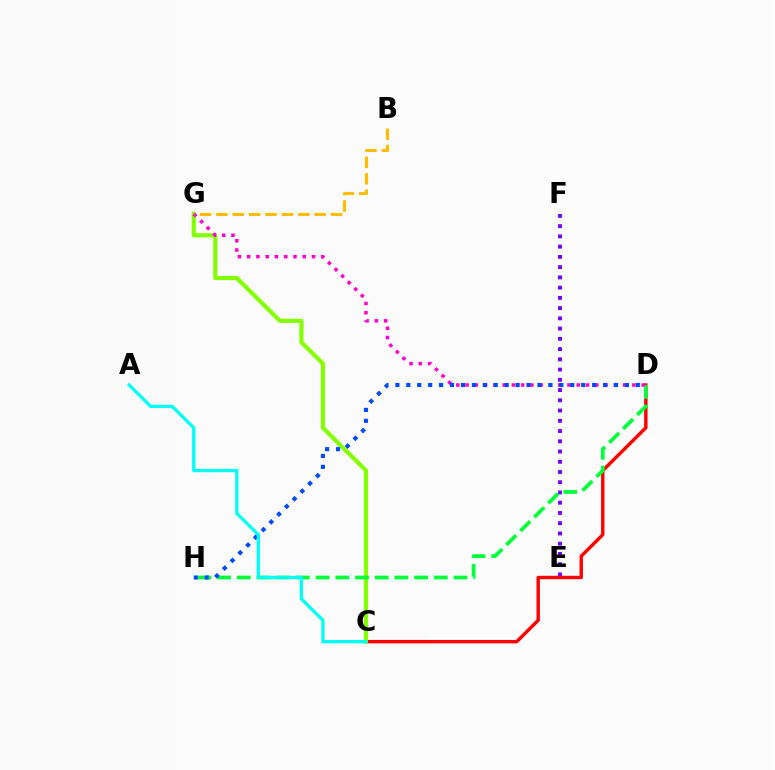{('E', 'F'): [{'color': '#7200ff', 'line_style': 'dotted', 'thickness': 2.78}], ('C', 'D'): [{'color': '#ff0000', 'line_style': 'solid', 'thickness': 2.46}], ('C', 'G'): [{'color': '#84ff00', 'line_style': 'solid', 'thickness': 2.99}], ('D', 'H'): [{'color': '#00ff39', 'line_style': 'dashed', 'thickness': 2.68}, {'color': '#004bff', 'line_style': 'dotted', 'thickness': 2.97}], ('D', 'G'): [{'color': '#ff00cf', 'line_style': 'dotted', 'thickness': 2.52}], ('B', 'G'): [{'color': '#ffbd00', 'line_style': 'dashed', 'thickness': 2.23}], ('A', 'C'): [{'color': '#00fff6', 'line_style': 'solid', 'thickness': 2.38}]}